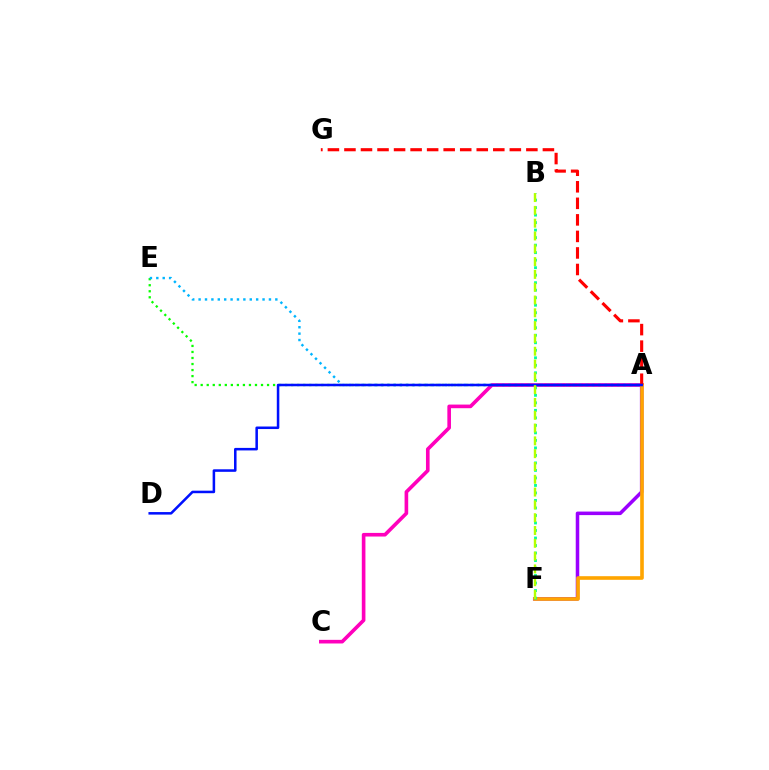{('A', 'F'): [{'color': '#9b00ff', 'line_style': 'solid', 'thickness': 2.54}, {'color': '#ffa500', 'line_style': 'solid', 'thickness': 2.61}], ('A', 'E'): [{'color': '#08ff00', 'line_style': 'dotted', 'thickness': 1.64}, {'color': '#00b5ff', 'line_style': 'dotted', 'thickness': 1.74}], ('A', 'C'): [{'color': '#ff00bd', 'line_style': 'solid', 'thickness': 2.61}], ('A', 'G'): [{'color': '#ff0000', 'line_style': 'dashed', 'thickness': 2.25}], ('B', 'F'): [{'color': '#00ff9d', 'line_style': 'dotted', 'thickness': 2.04}, {'color': '#b3ff00', 'line_style': 'dashed', 'thickness': 1.74}], ('A', 'D'): [{'color': '#0010ff', 'line_style': 'solid', 'thickness': 1.82}]}